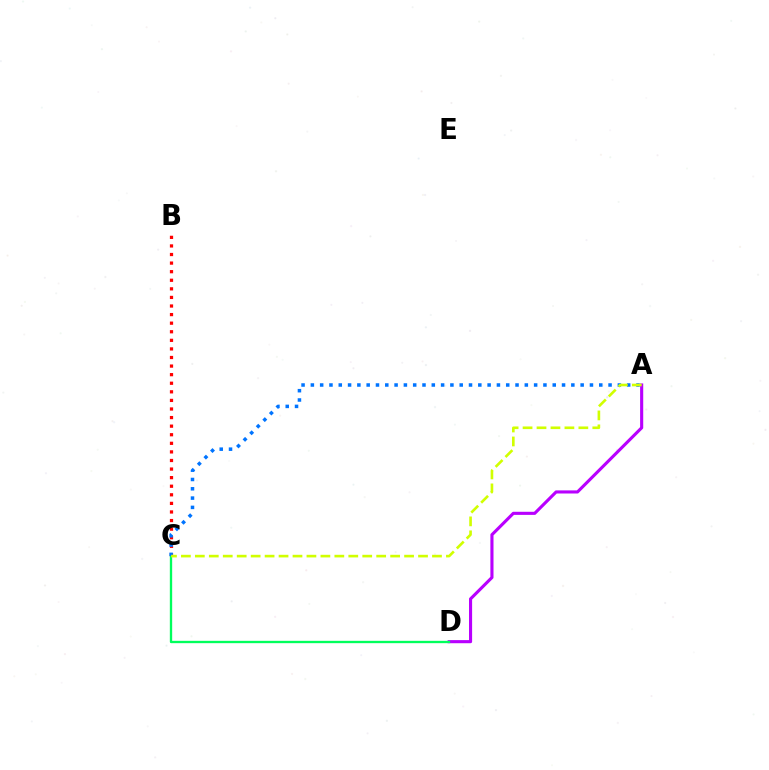{('A', 'D'): [{'color': '#b900ff', 'line_style': 'solid', 'thickness': 2.24}], ('B', 'C'): [{'color': '#ff0000', 'line_style': 'dotted', 'thickness': 2.33}], ('C', 'D'): [{'color': '#00ff5c', 'line_style': 'solid', 'thickness': 1.68}], ('A', 'C'): [{'color': '#0074ff', 'line_style': 'dotted', 'thickness': 2.53}, {'color': '#d1ff00', 'line_style': 'dashed', 'thickness': 1.89}]}